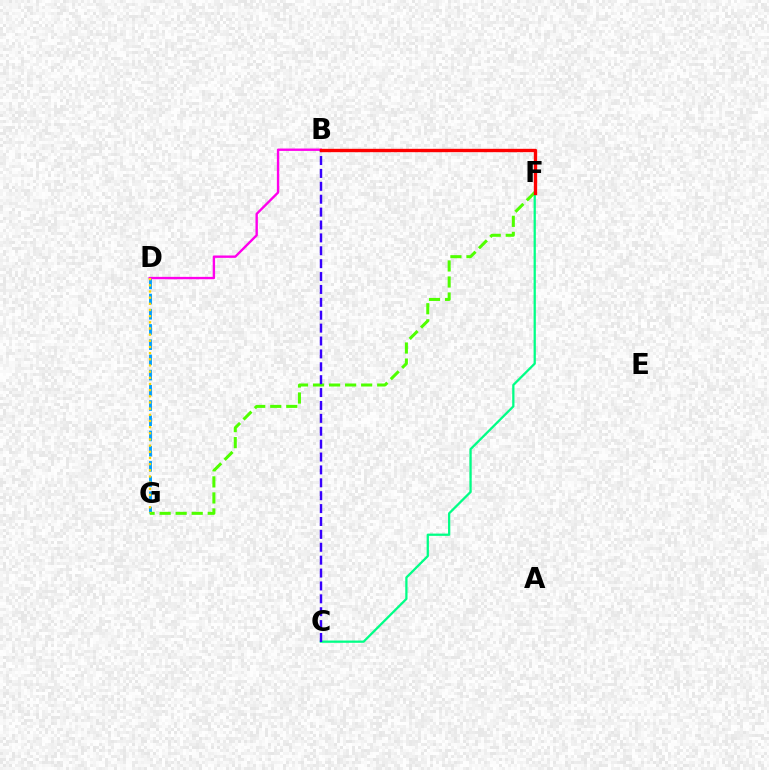{('C', 'F'): [{'color': '#00ff86', 'line_style': 'solid', 'thickness': 1.63}], ('D', 'G'): [{'color': '#009eff', 'line_style': 'dashed', 'thickness': 2.07}, {'color': '#ffd500', 'line_style': 'dotted', 'thickness': 1.68}], ('F', 'G'): [{'color': '#4fff00', 'line_style': 'dashed', 'thickness': 2.18}], ('B', 'D'): [{'color': '#ff00ed', 'line_style': 'solid', 'thickness': 1.71}], ('B', 'C'): [{'color': '#3700ff', 'line_style': 'dashed', 'thickness': 1.75}], ('B', 'F'): [{'color': '#ff0000', 'line_style': 'solid', 'thickness': 2.42}]}